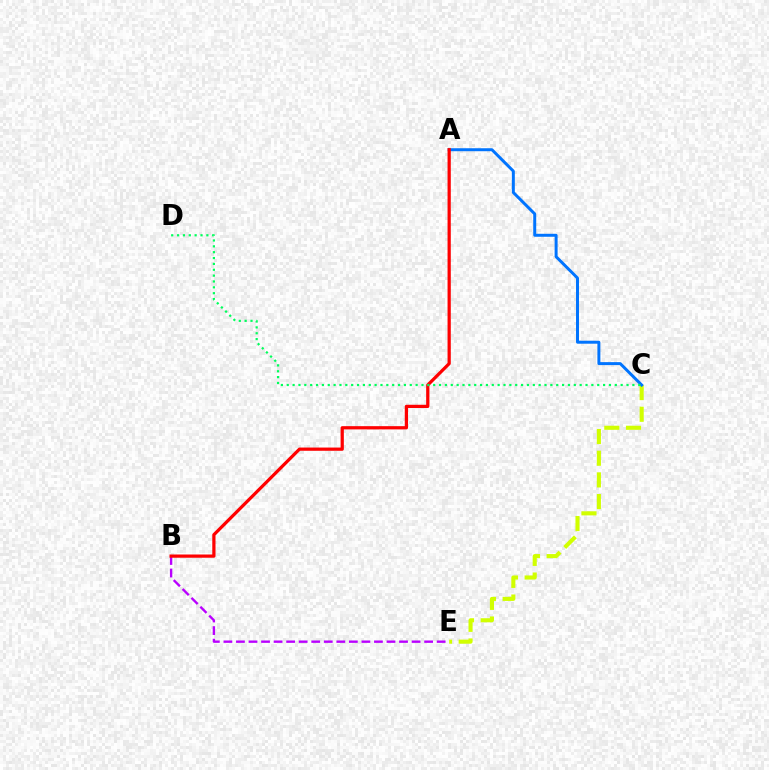{('B', 'E'): [{'color': '#b900ff', 'line_style': 'dashed', 'thickness': 1.7}], ('C', 'E'): [{'color': '#d1ff00', 'line_style': 'dashed', 'thickness': 2.95}], ('A', 'C'): [{'color': '#0074ff', 'line_style': 'solid', 'thickness': 2.14}], ('A', 'B'): [{'color': '#ff0000', 'line_style': 'solid', 'thickness': 2.33}], ('C', 'D'): [{'color': '#00ff5c', 'line_style': 'dotted', 'thickness': 1.59}]}